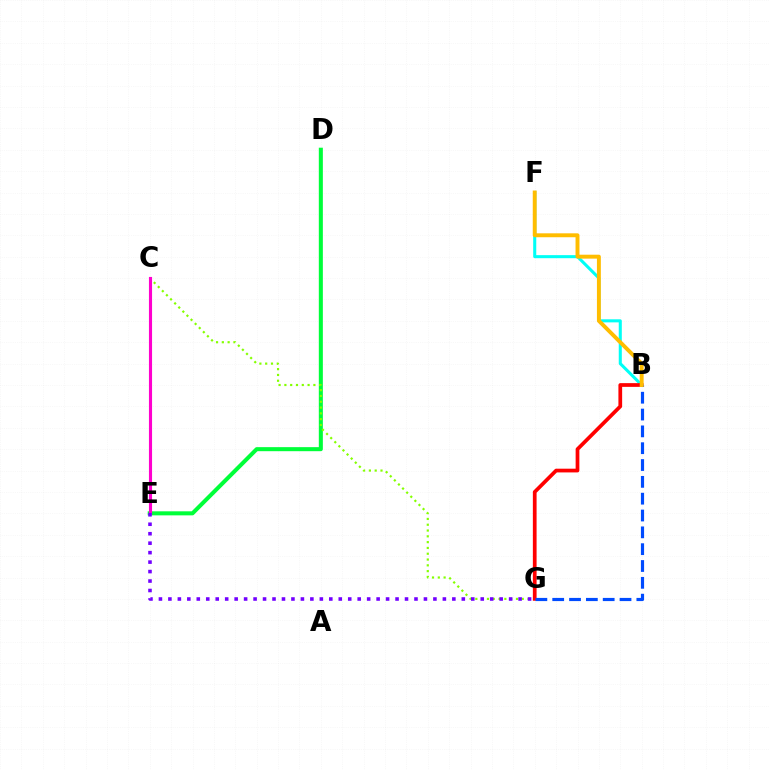{('B', 'F'): [{'color': '#00fff6', 'line_style': 'solid', 'thickness': 2.2}, {'color': '#ffbd00', 'line_style': 'solid', 'thickness': 2.83}], ('D', 'E'): [{'color': '#00ff39', 'line_style': 'solid', 'thickness': 2.91}], ('C', 'G'): [{'color': '#84ff00', 'line_style': 'dotted', 'thickness': 1.58}], ('C', 'E'): [{'color': '#ff00cf', 'line_style': 'solid', 'thickness': 2.24}], ('B', 'G'): [{'color': '#ff0000', 'line_style': 'solid', 'thickness': 2.68}, {'color': '#004bff', 'line_style': 'dashed', 'thickness': 2.29}], ('E', 'G'): [{'color': '#7200ff', 'line_style': 'dotted', 'thickness': 2.57}]}